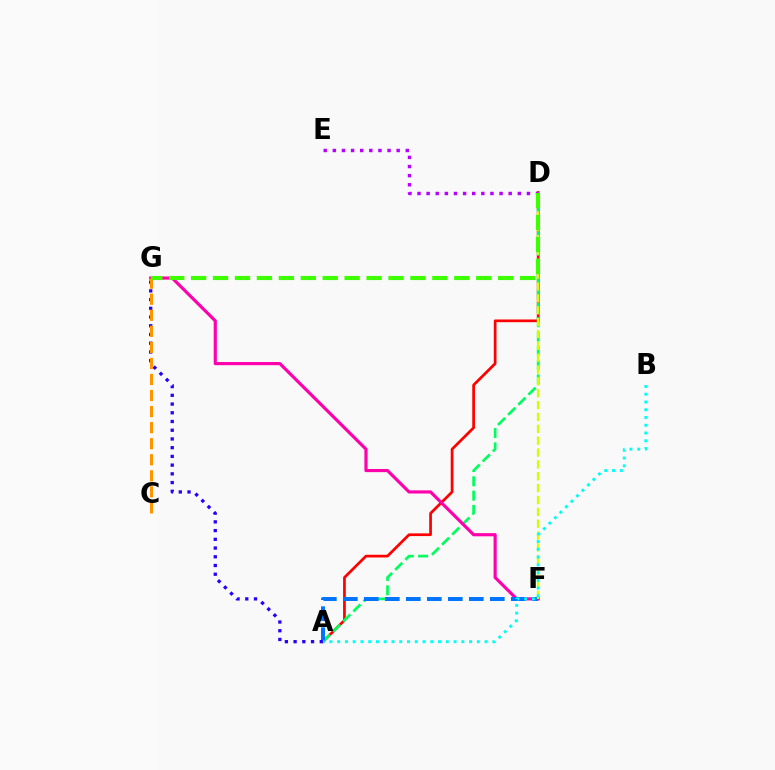{('A', 'D'): [{'color': '#ff0000', 'line_style': 'solid', 'thickness': 1.95}, {'color': '#00ff5c', 'line_style': 'dashed', 'thickness': 1.94}], ('F', 'G'): [{'color': '#ff00ac', 'line_style': 'solid', 'thickness': 2.27}], ('A', 'F'): [{'color': '#0074ff', 'line_style': 'dashed', 'thickness': 2.85}], ('A', 'G'): [{'color': '#2500ff', 'line_style': 'dotted', 'thickness': 2.37}], ('D', 'F'): [{'color': '#d1ff00', 'line_style': 'dashed', 'thickness': 1.61}], ('A', 'B'): [{'color': '#00fff6', 'line_style': 'dotted', 'thickness': 2.11}], ('D', 'E'): [{'color': '#b900ff', 'line_style': 'dotted', 'thickness': 2.48}], ('C', 'G'): [{'color': '#ff9400', 'line_style': 'dashed', 'thickness': 2.18}], ('D', 'G'): [{'color': '#3dff00', 'line_style': 'dashed', 'thickness': 2.98}]}